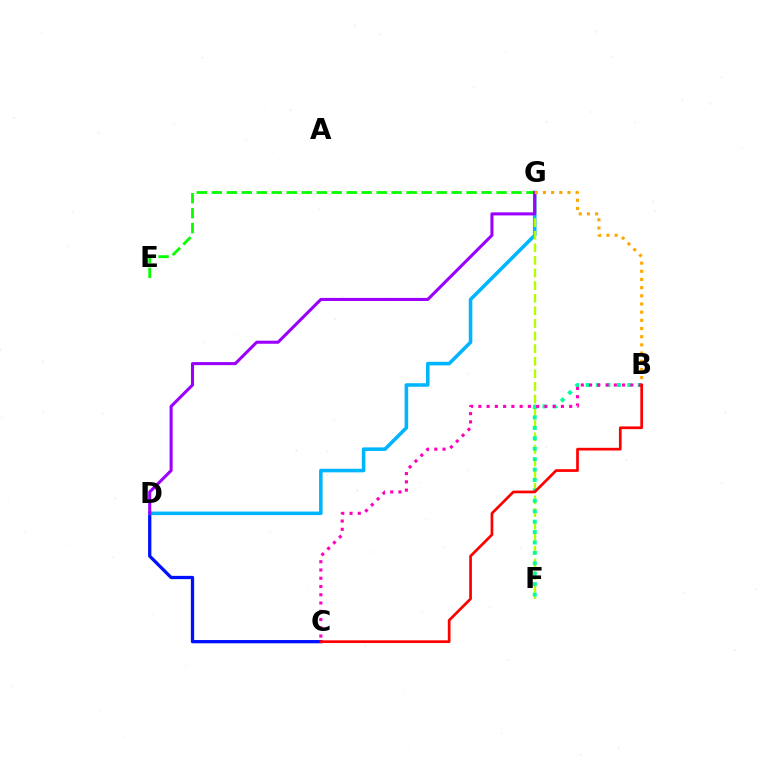{('C', 'D'): [{'color': '#0010ff', 'line_style': 'solid', 'thickness': 2.36}], ('D', 'G'): [{'color': '#00b5ff', 'line_style': 'solid', 'thickness': 2.57}, {'color': '#9b00ff', 'line_style': 'solid', 'thickness': 2.2}], ('F', 'G'): [{'color': '#b3ff00', 'line_style': 'dashed', 'thickness': 1.71}], ('E', 'G'): [{'color': '#08ff00', 'line_style': 'dashed', 'thickness': 2.04}], ('B', 'F'): [{'color': '#00ff9d', 'line_style': 'dotted', 'thickness': 2.83}], ('B', 'C'): [{'color': '#ff00bd', 'line_style': 'dotted', 'thickness': 2.24}, {'color': '#ff0000', 'line_style': 'solid', 'thickness': 1.95}], ('B', 'G'): [{'color': '#ffa500', 'line_style': 'dotted', 'thickness': 2.22}]}